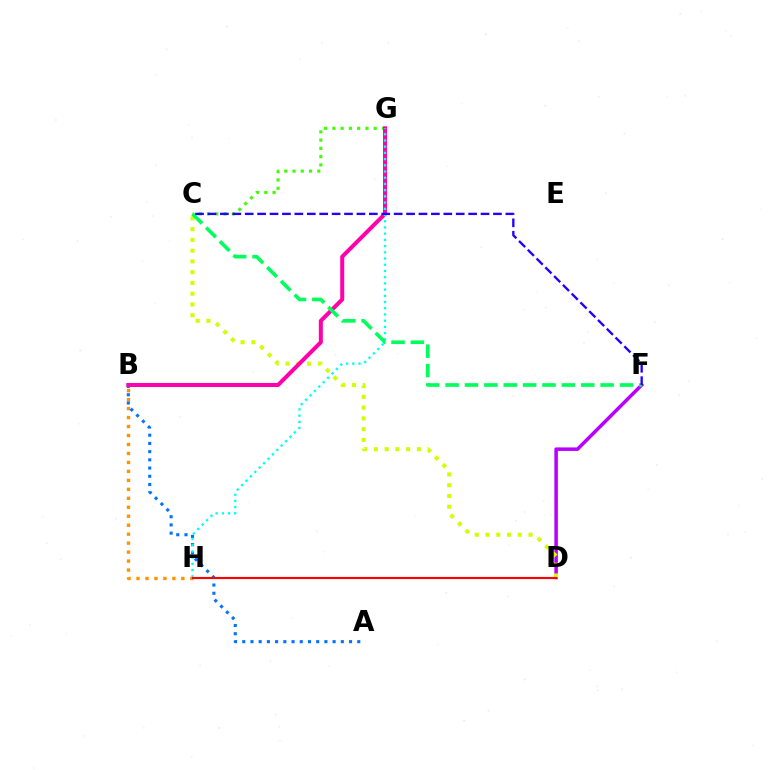{('D', 'F'): [{'color': '#b900ff', 'line_style': 'solid', 'thickness': 2.53}], ('B', 'H'): [{'color': '#ff9400', 'line_style': 'dotted', 'thickness': 2.44}], ('A', 'B'): [{'color': '#0074ff', 'line_style': 'dotted', 'thickness': 2.23}], ('C', 'G'): [{'color': '#3dff00', 'line_style': 'dotted', 'thickness': 2.25}], ('C', 'D'): [{'color': '#d1ff00', 'line_style': 'dotted', 'thickness': 2.92}], ('B', 'G'): [{'color': '#ff00ac', 'line_style': 'solid', 'thickness': 2.88}], ('G', 'H'): [{'color': '#00fff6', 'line_style': 'dotted', 'thickness': 1.69}], ('C', 'F'): [{'color': '#00ff5c', 'line_style': 'dashed', 'thickness': 2.63}, {'color': '#2500ff', 'line_style': 'dashed', 'thickness': 1.69}], ('D', 'H'): [{'color': '#ff0000', 'line_style': 'solid', 'thickness': 1.53}]}